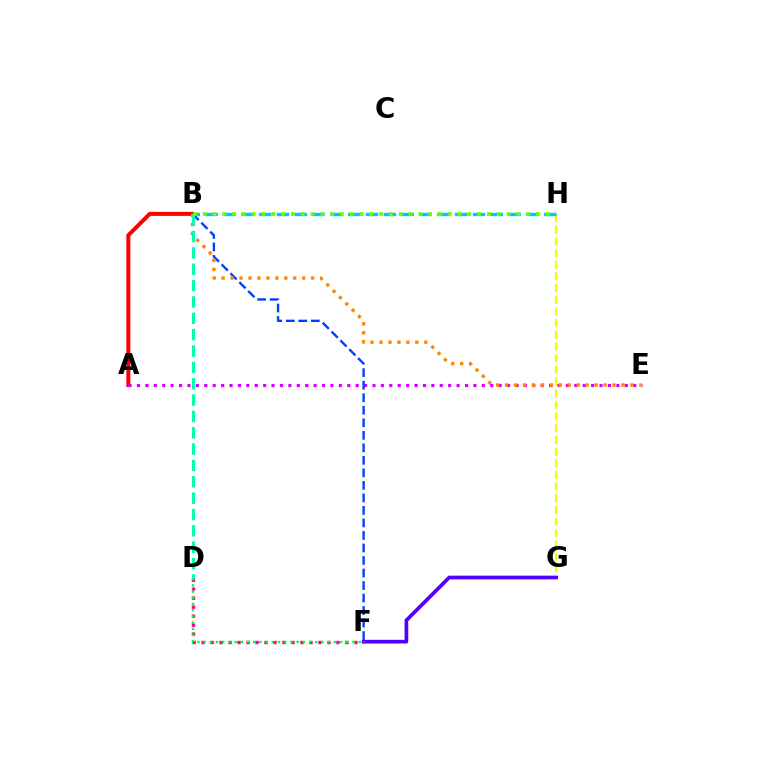{('A', 'B'): [{'color': '#ff0000', 'line_style': 'solid', 'thickness': 2.87}], ('A', 'E'): [{'color': '#d600ff', 'line_style': 'dotted', 'thickness': 2.29}], ('G', 'H'): [{'color': '#eeff00', 'line_style': 'dashed', 'thickness': 1.59}], ('B', 'H'): [{'color': '#00c7ff', 'line_style': 'dashed', 'thickness': 2.42}, {'color': '#66ff00', 'line_style': 'dotted', 'thickness': 2.66}], ('F', 'G'): [{'color': '#4f00ff', 'line_style': 'solid', 'thickness': 2.65}], ('D', 'F'): [{'color': '#ff00a0', 'line_style': 'dotted', 'thickness': 2.44}, {'color': '#00ff27', 'line_style': 'dotted', 'thickness': 1.69}], ('B', 'F'): [{'color': '#003fff', 'line_style': 'dashed', 'thickness': 1.7}], ('B', 'E'): [{'color': '#ff8800', 'line_style': 'dotted', 'thickness': 2.43}], ('B', 'D'): [{'color': '#00ffaf', 'line_style': 'dashed', 'thickness': 2.22}]}